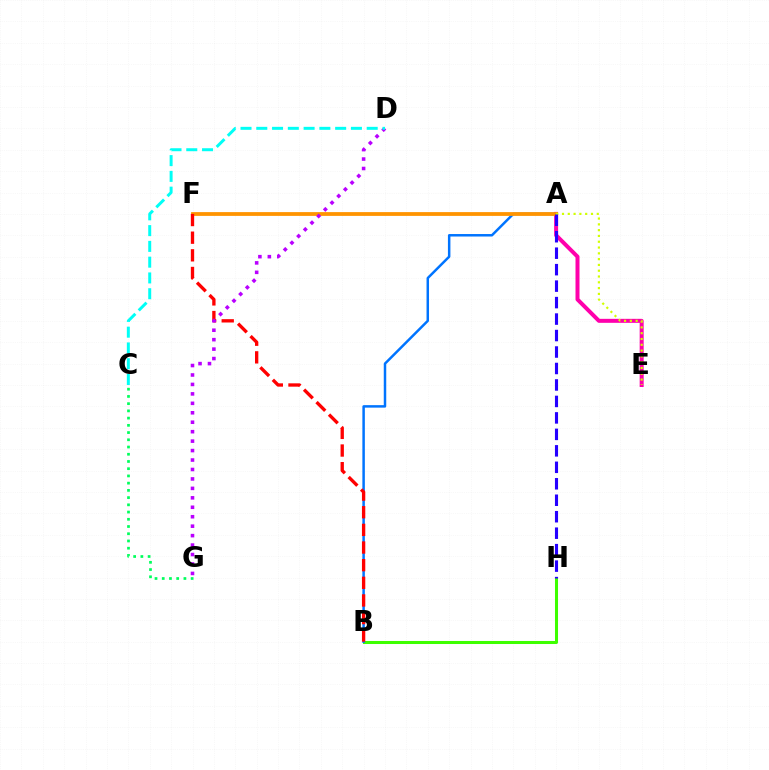{('A', 'E'): [{'color': '#ff00ac', 'line_style': 'solid', 'thickness': 2.87}, {'color': '#d1ff00', 'line_style': 'dotted', 'thickness': 1.57}], ('B', 'H'): [{'color': '#3dff00', 'line_style': 'solid', 'thickness': 2.18}], ('A', 'B'): [{'color': '#0074ff', 'line_style': 'solid', 'thickness': 1.79}], ('A', 'F'): [{'color': '#ff9400', 'line_style': 'solid', 'thickness': 2.72}], ('C', 'G'): [{'color': '#00ff5c', 'line_style': 'dotted', 'thickness': 1.96}], ('B', 'F'): [{'color': '#ff0000', 'line_style': 'dashed', 'thickness': 2.4}], ('A', 'H'): [{'color': '#2500ff', 'line_style': 'dashed', 'thickness': 2.24}], ('D', 'G'): [{'color': '#b900ff', 'line_style': 'dotted', 'thickness': 2.57}], ('C', 'D'): [{'color': '#00fff6', 'line_style': 'dashed', 'thickness': 2.14}]}